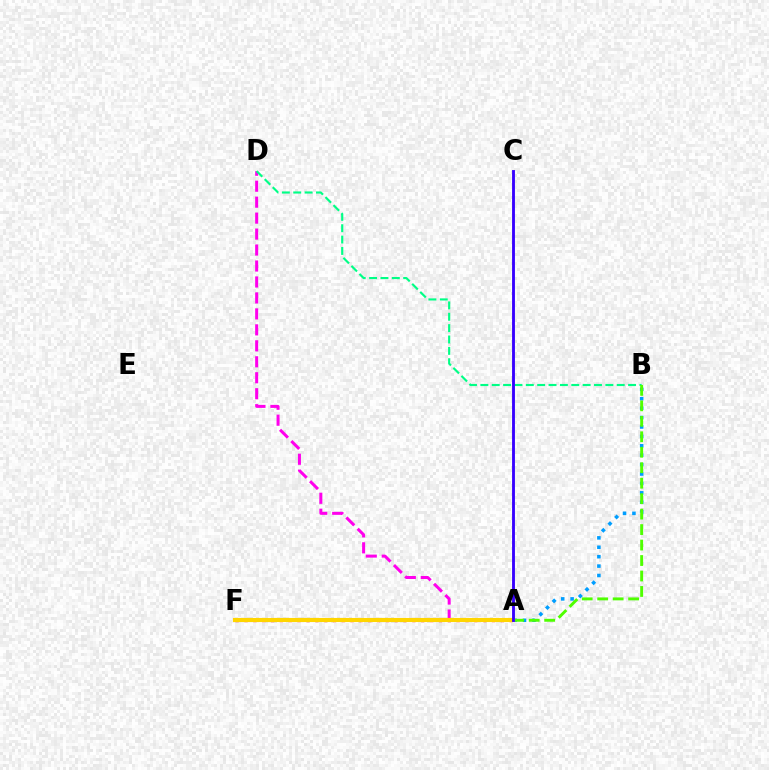{('A', 'D'): [{'color': '#ff00ed', 'line_style': 'dashed', 'thickness': 2.17}], ('A', 'B'): [{'color': '#009eff', 'line_style': 'dotted', 'thickness': 2.56}, {'color': '#4fff00', 'line_style': 'dashed', 'thickness': 2.1}], ('B', 'D'): [{'color': '#00ff86', 'line_style': 'dashed', 'thickness': 1.54}], ('A', 'F'): [{'color': '#ff0000', 'line_style': 'dotted', 'thickness': 2.4}, {'color': '#ffd500', 'line_style': 'solid', 'thickness': 2.96}], ('A', 'C'): [{'color': '#3700ff', 'line_style': 'solid', 'thickness': 2.06}]}